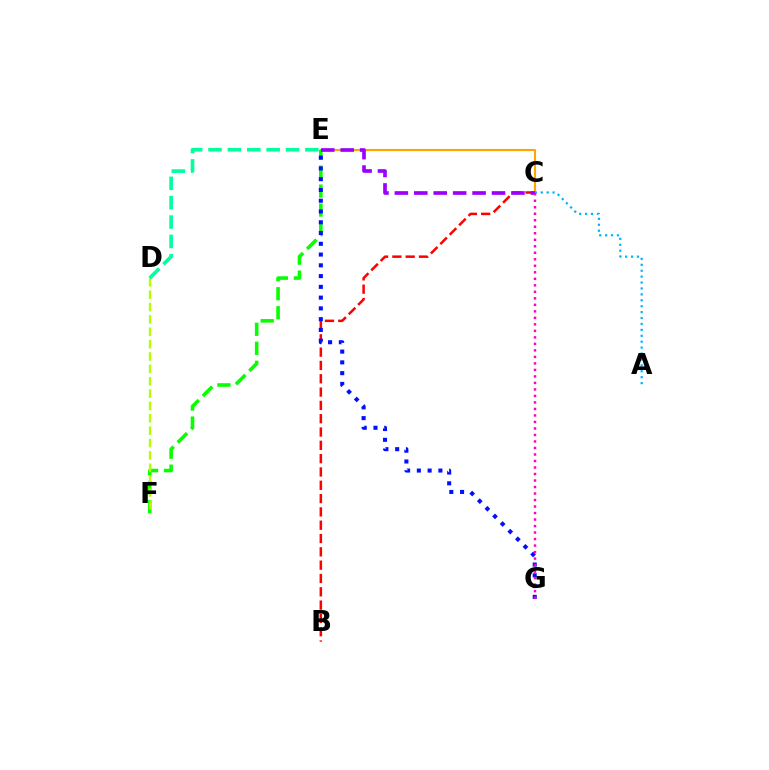{('B', 'C'): [{'color': '#ff0000', 'line_style': 'dashed', 'thickness': 1.81}], ('C', 'E'): [{'color': '#ffa500', 'line_style': 'solid', 'thickness': 1.52}, {'color': '#9b00ff', 'line_style': 'dashed', 'thickness': 2.64}], ('E', 'F'): [{'color': '#08ff00', 'line_style': 'dashed', 'thickness': 2.58}], ('D', 'F'): [{'color': '#b3ff00', 'line_style': 'dashed', 'thickness': 1.68}], ('E', 'G'): [{'color': '#0010ff', 'line_style': 'dotted', 'thickness': 2.93}], ('D', 'E'): [{'color': '#00ff9d', 'line_style': 'dashed', 'thickness': 2.63}], ('A', 'C'): [{'color': '#00b5ff', 'line_style': 'dotted', 'thickness': 1.61}], ('C', 'G'): [{'color': '#ff00bd', 'line_style': 'dotted', 'thickness': 1.77}]}